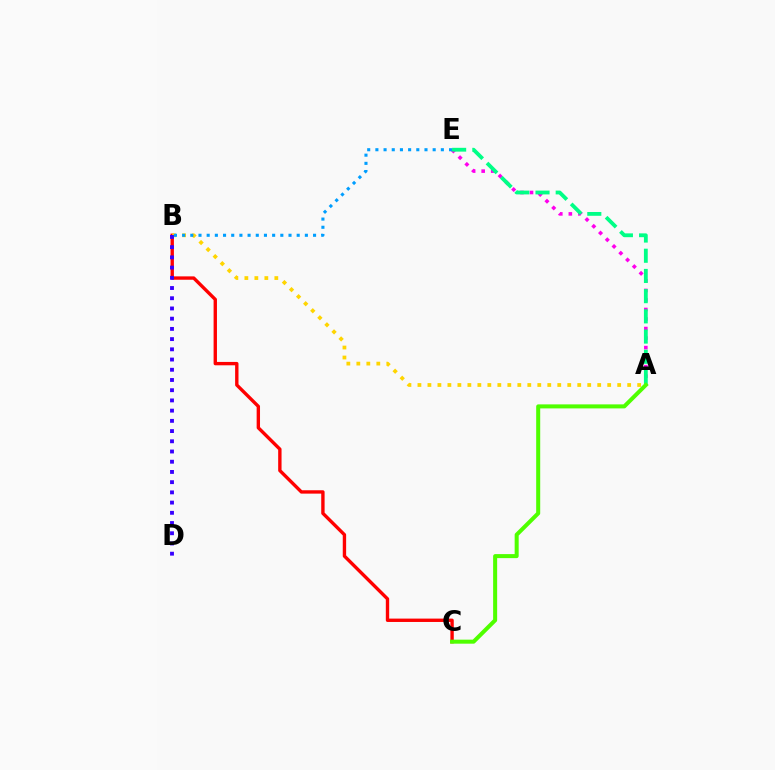{('B', 'C'): [{'color': '#ff0000', 'line_style': 'solid', 'thickness': 2.43}], ('A', 'B'): [{'color': '#ffd500', 'line_style': 'dotted', 'thickness': 2.71}], ('A', 'E'): [{'color': '#ff00ed', 'line_style': 'dotted', 'thickness': 2.59}, {'color': '#00ff86', 'line_style': 'dashed', 'thickness': 2.74}], ('B', 'E'): [{'color': '#009eff', 'line_style': 'dotted', 'thickness': 2.22}], ('A', 'C'): [{'color': '#4fff00', 'line_style': 'solid', 'thickness': 2.9}], ('B', 'D'): [{'color': '#3700ff', 'line_style': 'dotted', 'thickness': 2.78}]}